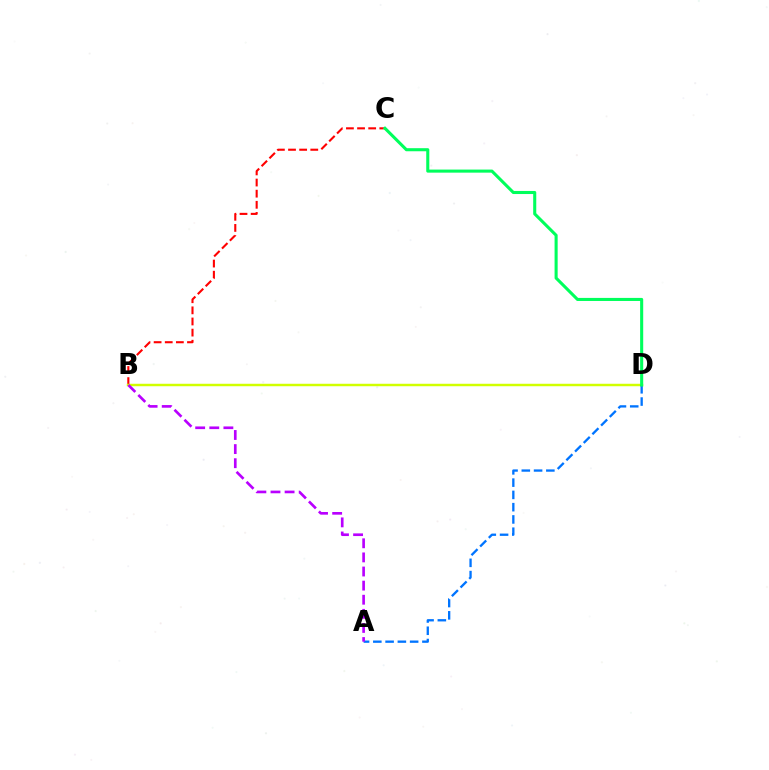{('B', 'C'): [{'color': '#ff0000', 'line_style': 'dashed', 'thickness': 1.51}], ('B', 'D'): [{'color': '#d1ff00', 'line_style': 'solid', 'thickness': 1.77}], ('A', 'D'): [{'color': '#0074ff', 'line_style': 'dashed', 'thickness': 1.67}], ('C', 'D'): [{'color': '#00ff5c', 'line_style': 'solid', 'thickness': 2.21}], ('A', 'B'): [{'color': '#b900ff', 'line_style': 'dashed', 'thickness': 1.92}]}